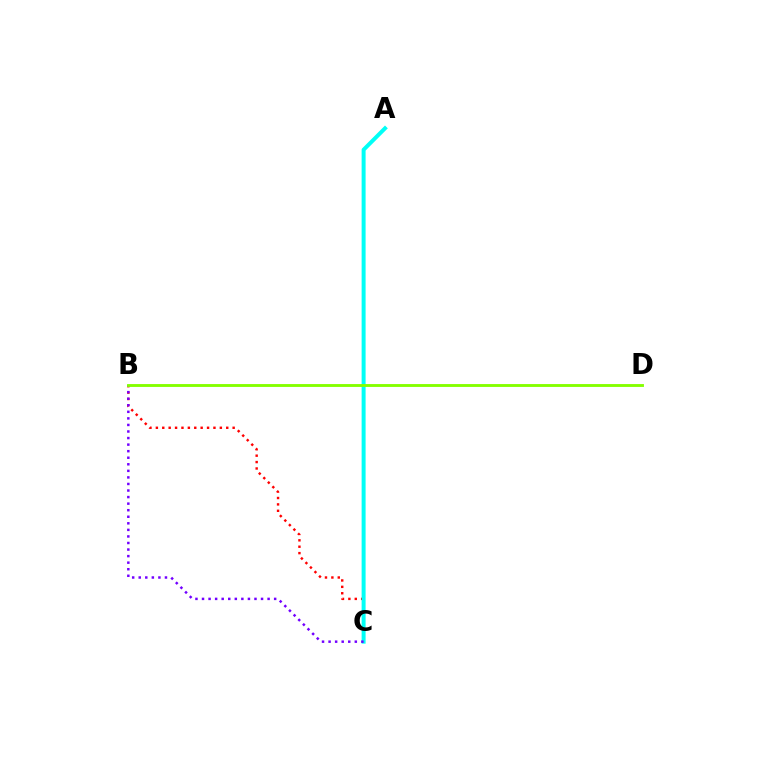{('B', 'C'): [{'color': '#ff0000', 'line_style': 'dotted', 'thickness': 1.74}, {'color': '#7200ff', 'line_style': 'dotted', 'thickness': 1.78}], ('A', 'C'): [{'color': '#00fff6', 'line_style': 'solid', 'thickness': 2.86}], ('B', 'D'): [{'color': '#84ff00', 'line_style': 'solid', 'thickness': 2.06}]}